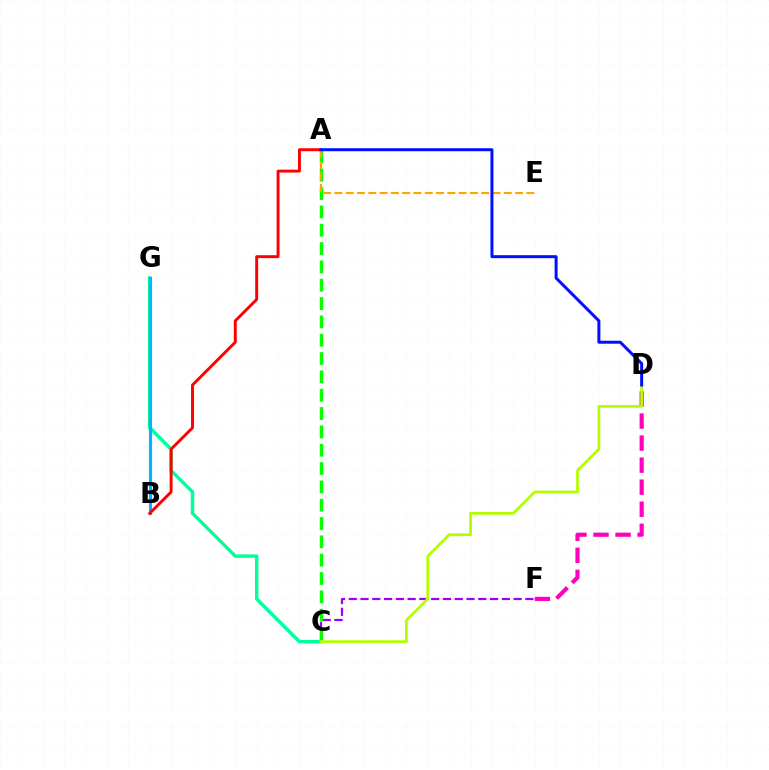{('C', 'F'): [{'color': '#9b00ff', 'line_style': 'dashed', 'thickness': 1.6}], ('C', 'G'): [{'color': '#00ff9d', 'line_style': 'solid', 'thickness': 2.47}], ('A', 'C'): [{'color': '#08ff00', 'line_style': 'dashed', 'thickness': 2.49}], ('B', 'G'): [{'color': '#00b5ff', 'line_style': 'solid', 'thickness': 2.26}], ('D', 'F'): [{'color': '#ff00bd', 'line_style': 'dashed', 'thickness': 2.99}], ('C', 'D'): [{'color': '#b3ff00', 'line_style': 'solid', 'thickness': 2.0}], ('A', 'E'): [{'color': '#ffa500', 'line_style': 'dashed', 'thickness': 1.53}], ('A', 'B'): [{'color': '#ff0000', 'line_style': 'solid', 'thickness': 2.1}], ('A', 'D'): [{'color': '#0010ff', 'line_style': 'solid', 'thickness': 2.15}]}